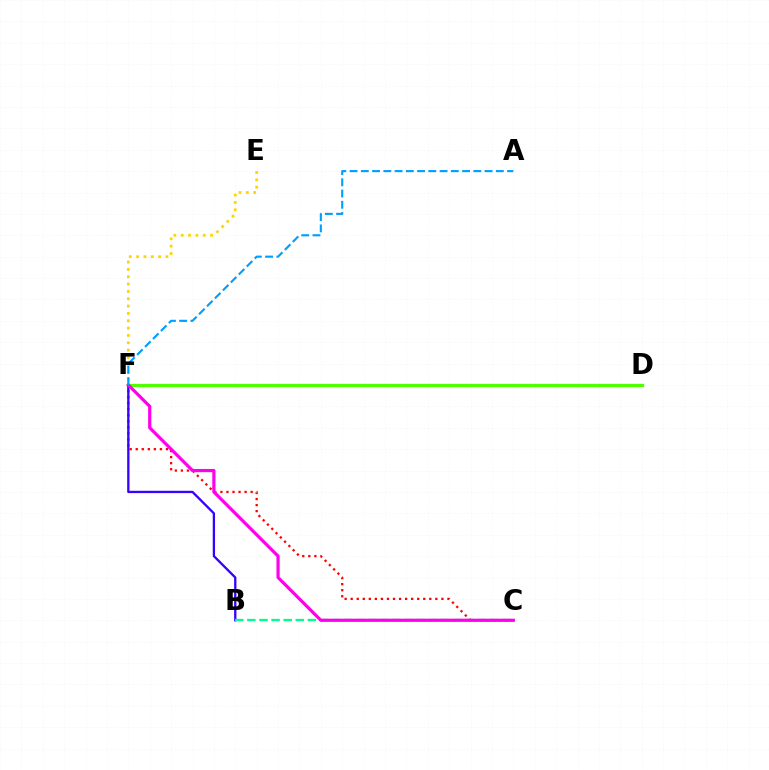{('C', 'F'): [{'color': '#ff0000', 'line_style': 'dotted', 'thickness': 1.64}, {'color': '#ff00ed', 'line_style': 'solid', 'thickness': 2.3}], ('D', 'F'): [{'color': '#4fff00', 'line_style': 'solid', 'thickness': 2.35}], ('B', 'F'): [{'color': '#3700ff', 'line_style': 'solid', 'thickness': 1.66}], ('B', 'C'): [{'color': '#00ff86', 'line_style': 'dashed', 'thickness': 1.65}], ('E', 'F'): [{'color': '#ffd500', 'line_style': 'dotted', 'thickness': 1.99}], ('A', 'F'): [{'color': '#009eff', 'line_style': 'dashed', 'thickness': 1.53}]}